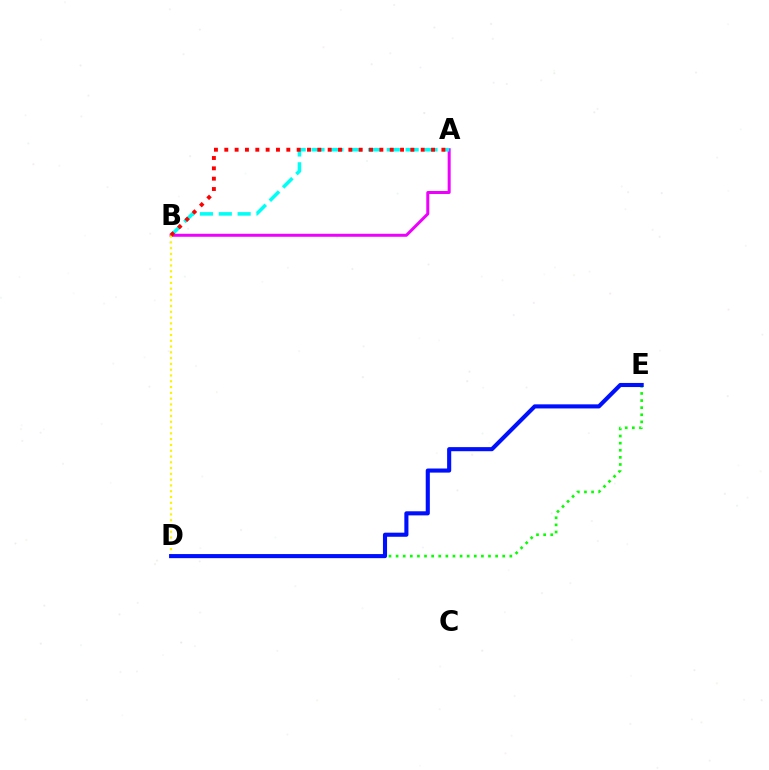{('A', 'B'): [{'color': '#ee00ff', 'line_style': 'solid', 'thickness': 2.16}, {'color': '#00fff6', 'line_style': 'dashed', 'thickness': 2.56}, {'color': '#ff0000', 'line_style': 'dotted', 'thickness': 2.81}], ('B', 'D'): [{'color': '#fcf500', 'line_style': 'dotted', 'thickness': 1.57}], ('D', 'E'): [{'color': '#08ff00', 'line_style': 'dotted', 'thickness': 1.93}, {'color': '#0010ff', 'line_style': 'solid', 'thickness': 2.95}]}